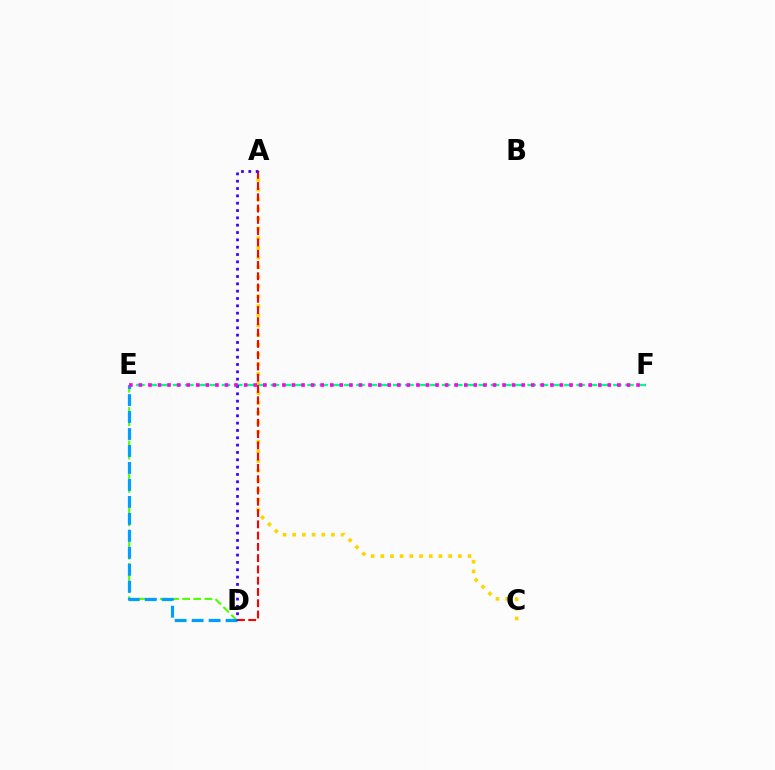{('D', 'E'): [{'color': '#4fff00', 'line_style': 'dashed', 'thickness': 1.51}, {'color': '#009eff', 'line_style': 'dashed', 'thickness': 2.31}], ('A', 'C'): [{'color': '#ffd500', 'line_style': 'dotted', 'thickness': 2.63}], ('E', 'F'): [{'color': '#00ff86', 'line_style': 'dashed', 'thickness': 1.66}, {'color': '#ff00ed', 'line_style': 'dotted', 'thickness': 2.6}], ('A', 'D'): [{'color': '#ff0000', 'line_style': 'dashed', 'thickness': 1.53}, {'color': '#3700ff', 'line_style': 'dotted', 'thickness': 1.99}]}